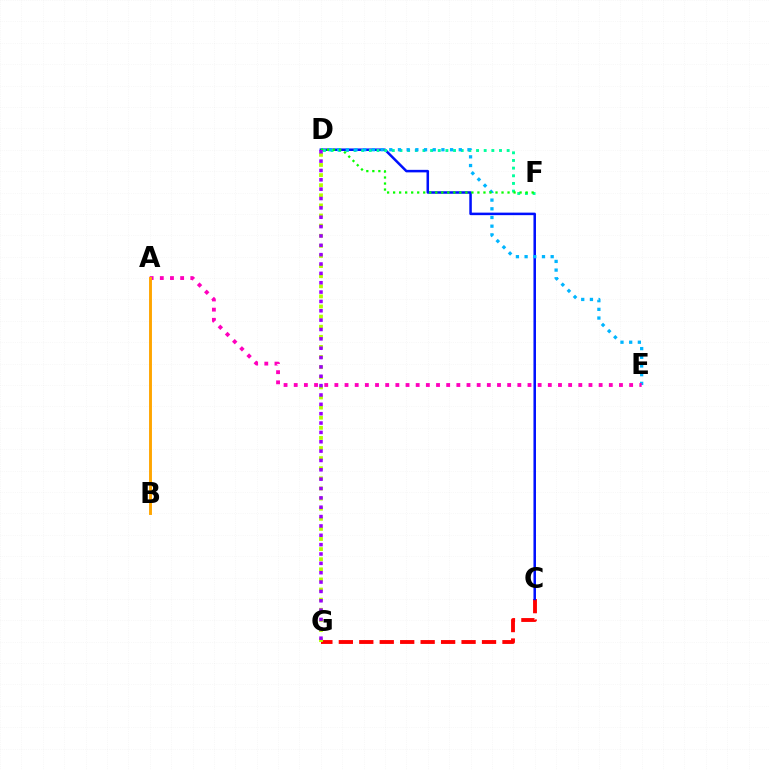{('C', 'G'): [{'color': '#ff0000', 'line_style': 'dashed', 'thickness': 2.78}], ('C', 'D'): [{'color': '#0010ff', 'line_style': 'solid', 'thickness': 1.82}], ('D', 'F'): [{'color': '#00ff9d', 'line_style': 'dotted', 'thickness': 2.08}, {'color': '#08ff00', 'line_style': 'dotted', 'thickness': 1.64}], ('D', 'E'): [{'color': '#00b5ff', 'line_style': 'dotted', 'thickness': 2.36}], ('D', 'G'): [{'color': '#b3ff00', 'line_style': 'dotted', 'thickness': 2.75}, {'color': '#9b00ff', 'line_style': 'dotted', 'thickness': 2.54}], ('A', 'E'): [{'color': '#ff00bd', 'line_style': 'dotted', 'thickness': 2.76}], ('A', 'B'): [{'color': '#ffa500', 'line_style': 'solid', 'thickness': 2.09}]}